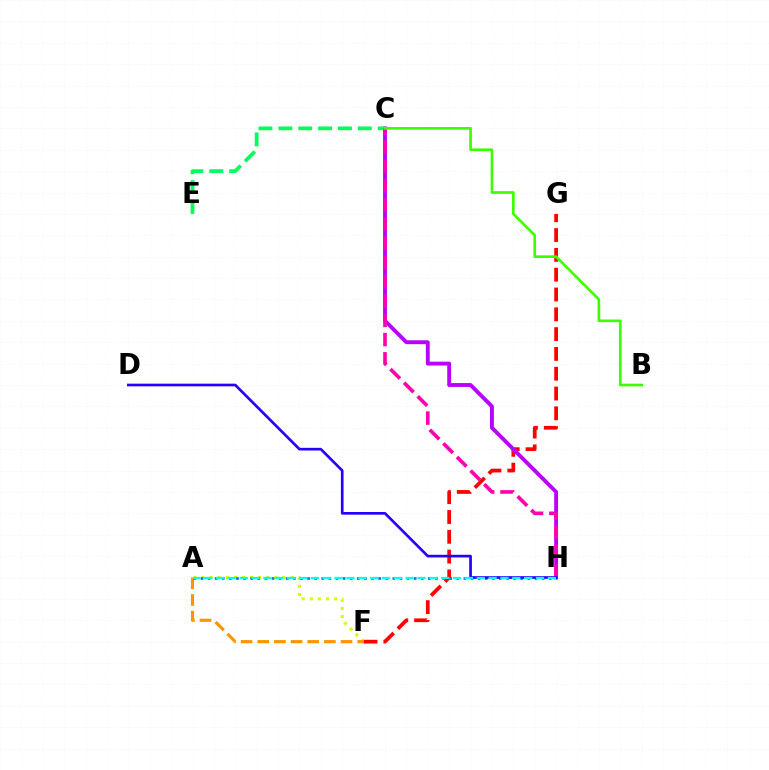{('A', 'F'): [{'color': '#d1ff00', 'line_style': 'dotted', 'thickness': 2.2}, {'color': '#ff9400', 'line_style': 'dashed', 'thickness': 2.26}], ('F', 'G'): [{'color': '#ff0000', 'line_style': 'dashed', 'thickness': 2.69}], ('C', 'H'): [{'color': '#b900ff', 'line_style': 'solid', 'thickness': 2.78}, {'color': '#ff00ac', 'line_style': 'dashed', 'thickness': 2.61}], ('C', 'E'): [{'color': '#00ff5c', 'line_style': 'dashed', 'thickness': 2.7}], ('A', 'H'): [{'color': '#0074ff', 'line_style': 'dotted', 'thickness': 1.93}, {'color': '#00fff6', 'line_style': 'dashed', 'thickness': 1.61}], ('D', 'H'): [{'color': '#2500ff', 'line_style': 'solid', 'thickness': 1.93}], ('B', 'C'): [{'color': '#3dff00', 'line_style': 'solid', 'thickness': 1.92}]}